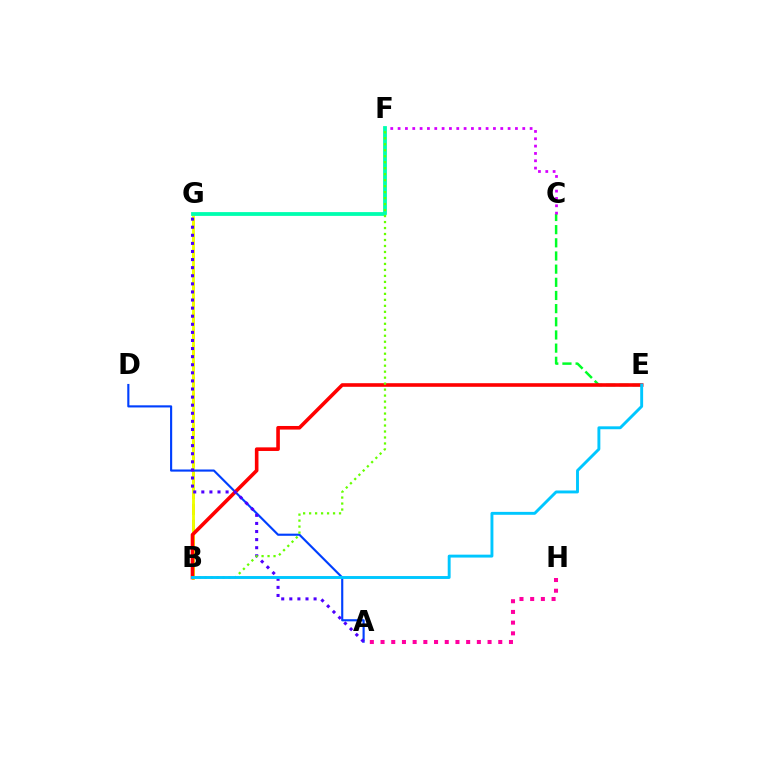{('C', 'E'): [{'color': '#00ff27', 'line_style': 'dashed', 'thickness': 1.79}], ('B', 'G'): [{'color': '#ff8800', 'line_style': 'dashed', 'thickness': 2.16}, {'color': '#eeff00', 'line_style': 'solid', 'thickness': 2.05}], ('A', 'H'): [{'color': '#ff00a0', 'line_style': 'dotted', 'thickness': 2.91}], ('A', 'D'): [{'color': '#003fff', 'line_style': 'solid', 'thickness': 1.54}], ('B', 'E'): [{'color': '#ff0000', 'line_style': 'solid', 'thickness': 2.59}, {'color': '#00c7ff', 'line_style': 'solid', 'thickness': 2.09}], ('A', 'G'): [{'color': '#4f00ff', 'line_style': 'dotted', 'thickness': 2.2}], ('C', 'F'): [{'color': '#d600ff', 'line_style': 'dotted', 'thickness': 1.99}], ('F', 'G'): [{'color': '#00ffaf', 'line_style': 'solid', 'thickness': 2.73}], ('B', 'F'): [{'color': '#66ff00', 'line_style': 'dotted', 'thickness': 1.63}]}